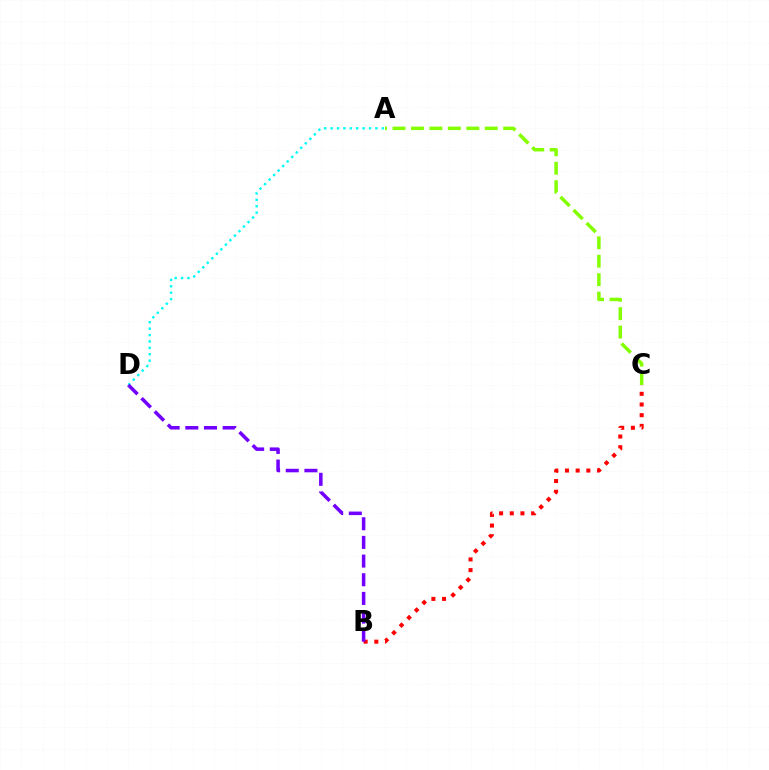{('A', 'D'): [{'color': '#00fff6', 'line_style': 'dotted', 'thickness': 1.74}], ('B', 'C'): [{'color': '#ff0000', 'line_style': 'dotted', 'thickness': 2.9}], ('B', 'D'): [{'color': '#7200ff', 'line_style': 'dashed', 'thickness': 2.54}], ('A', 'C'): [{'color': '#84ff00', 'line_style': 'dashed', 'thickness': 2.51}]}